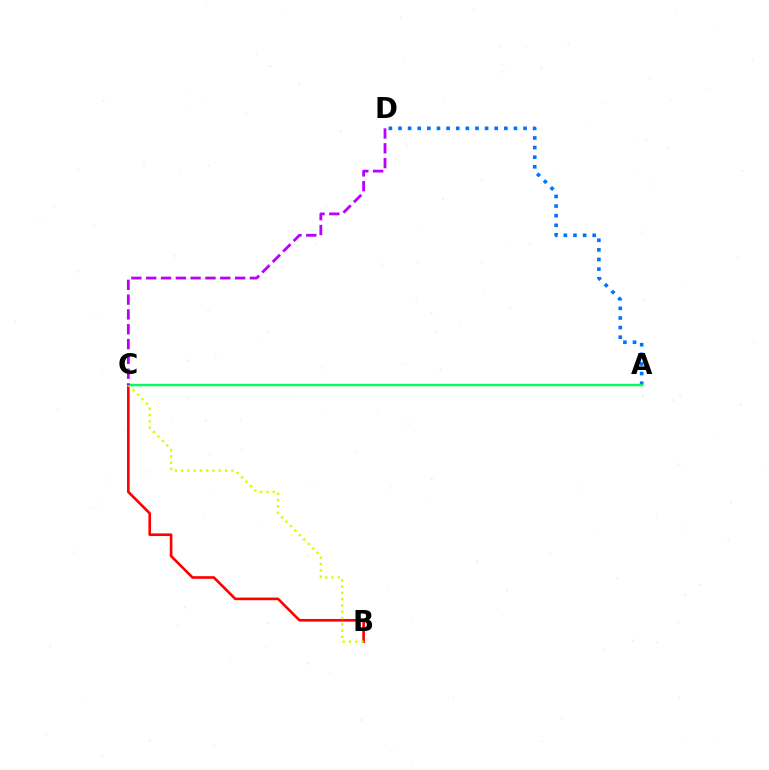{('B', 'C'): [{'color': '#ff0000', 'line_style': 'solid', 'thickness': 1.9}, {'color': '#d1ff00', 'line_style': 'dotted', 'thickness': 1.71}], ('A', 'D'): [{'color': '#0074ff', 'line_style': 'dotted', 'thickness': 2.61}], ('A', 'C'): [{'color': '#00ff5c', 'line_style': 'solid', 'thickness': 1.74}], ('C', 'D'): [{'color': '#b900ff', 'line_style': 'dashed', 'thickness': 2.01}]}